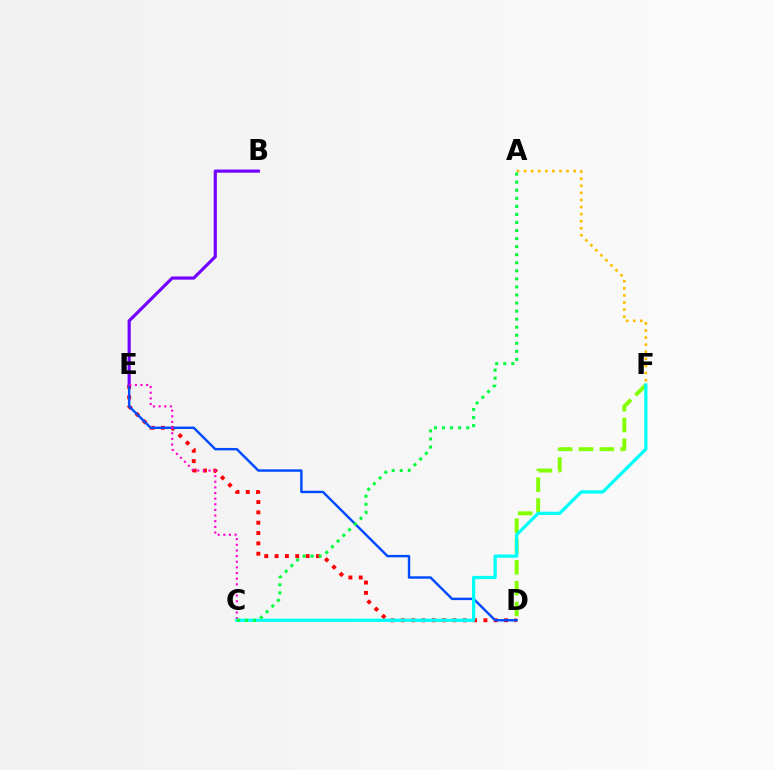{('D', 'E'): [{'color': '#ff0000', 'line_style': 'dotted', 'thickness': 2.81}, {'color': '#004bff', 'line_style': 'solid', 'thickness': 1.74}], ('A', 'F'): [{'color': '#ffbd00', 'line_style': 'dotted', 'thickness': 1.92}], ('B', 'E'): [{'color': '#7200ff', 'line_style': 'solid', 'thickness': 2.27}], ('C', 'E'): [{'color': '#ff00cf', 'line_style': 'dotted', 'thickness': 1.53}], ('D', 'F'): [{'color': '#84ff00', 'line_style': 'dashed', 'thickness': 2.83}], ('C', 'F'): [{'color': '#00fff6', 'line_style': 'solid', 'thickness': 2.33}], ('A', 'C'): [{'color': '#00ff39', 'line_style': 'dotted', 'thickness': 2.19}]}